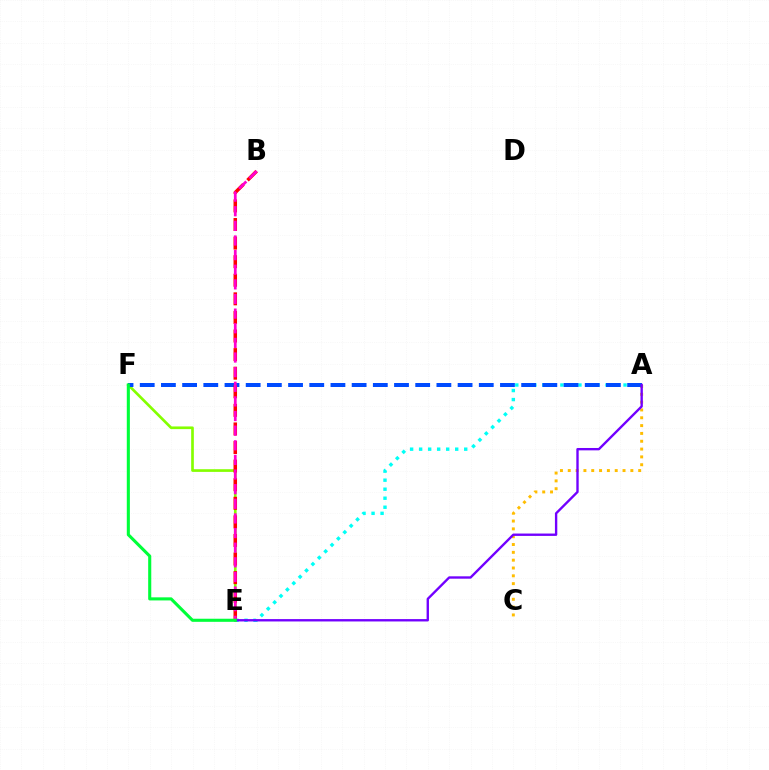{('A', 'C'): [{'color': '#ffbd00', 'line_style': 'dotted', 'thickness': 2.13}], ('A', 'E'): [{'color': '#00fff6', 'line_style': 'dotted', 'thickness': 2.45}, {'color': '#7200ff', 'line_style': 'solid', 'thickness': 1.7}], ('E', 'F'): [{'color': '#84ff00', 'line_style': 'solid', 'thickness': 1.93}, {'color': '#00ff39', 'line_style': 'solid', 'thickness': 2.23}], ('A', 'F'): [{'color': '#004bff', 'line_style': 'dashed', 'thickness': 2.88}], ('B', 'E'): [{'color': '#ff0000', 'line_style': 'dashed', 'thickness': 2.52}, {'color': '#ff00cf', 'line_style': 'dashed', 'thickness': 1.99}]}